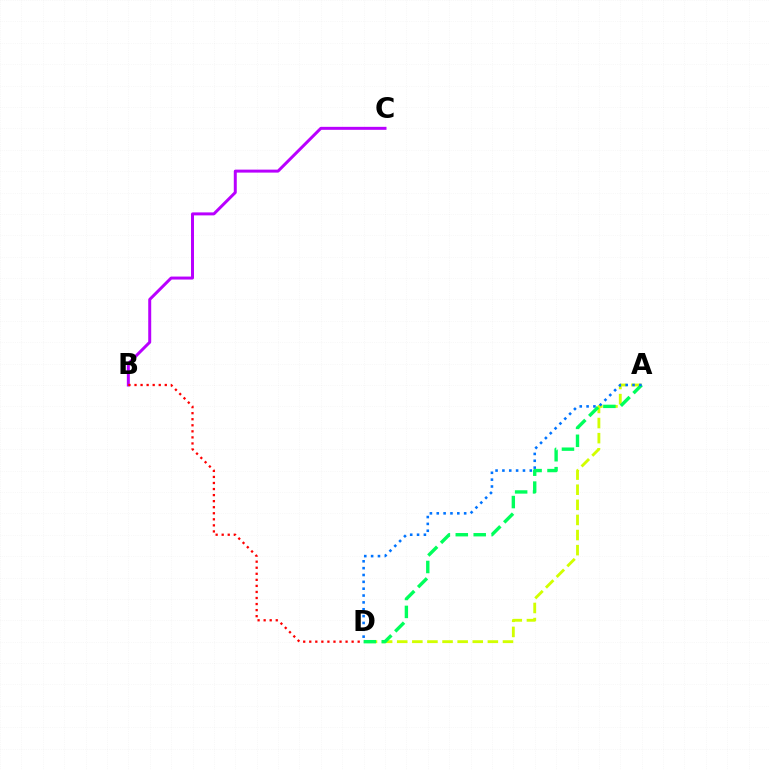{('A', 'D'): [{'color': '#d1ff00', 'line_style': 'dashed', 'thickness': 2.05}, {'color': '#00ff5c', 'line_style': 'dashed', 'thickness': 2.43}, {'color': '#0074ff', 'line_style': 'dotted', 'thickness': 1.86}], ('B', 'C'): [{'color': '#b900ff', 'line_style': 'solid', 'thickness': 2.15}], ('B', 'D'): [{'color': '#ff0000', 'line_style': 'dotted', 'thickness': 1.64}]}